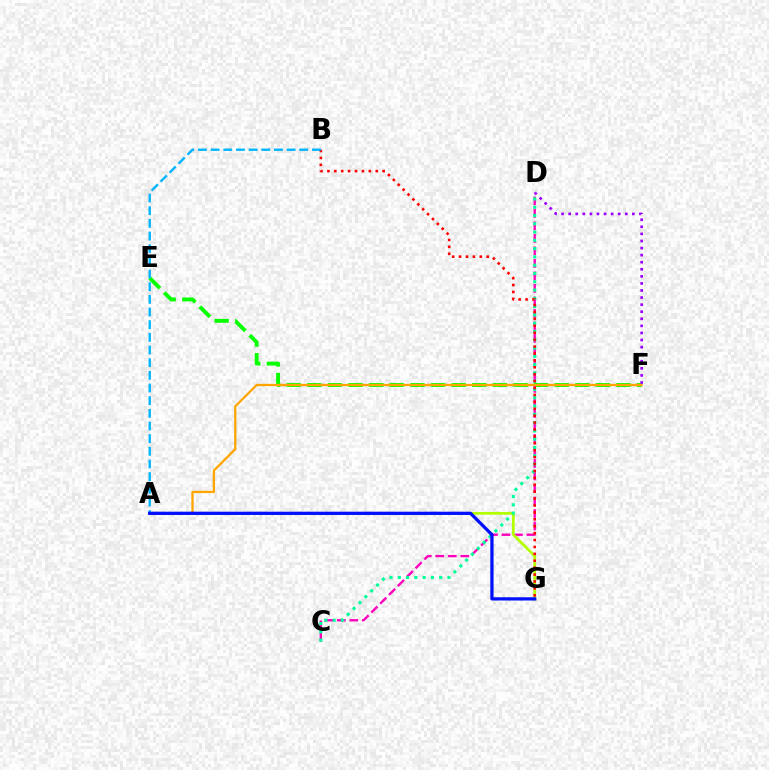{('E', 'F'): [{'color': '#08ff00', 'line_style': 'dashed', 'thickness': 2.8}], ('C', 'D'): [{'color': '#ff00bd', 'line_style': 'dashed', 'thickness': 1.7}, {'color': '#00ff9d', 'line_style': 'dotted', 'thickness': 2.25}], ('A', 'G'): [{'color': '#b3ff00', 'line_style': 'solid', 'thickness': 1.99}, {'color': '#0010ff', 'line_style': 'solid', 'thickness': 2.35}], ('B', 'G'): [{'color': '#ff0000', 'line_style': 'dotted', 'thickness': 1.88}], ('A', 'F'): [{'color': '#ffa500', 'line_style': 'solid', 'thickness': 1.64}], ('D', 'F'): [{'color': '#9b00ff', 'line_style': 'dotted', 'thickness': 1.92}], ('A', 'B'): [{'color': '#00b5ff', 'line_style': 'dashed', 'thickness': 1.72}]}